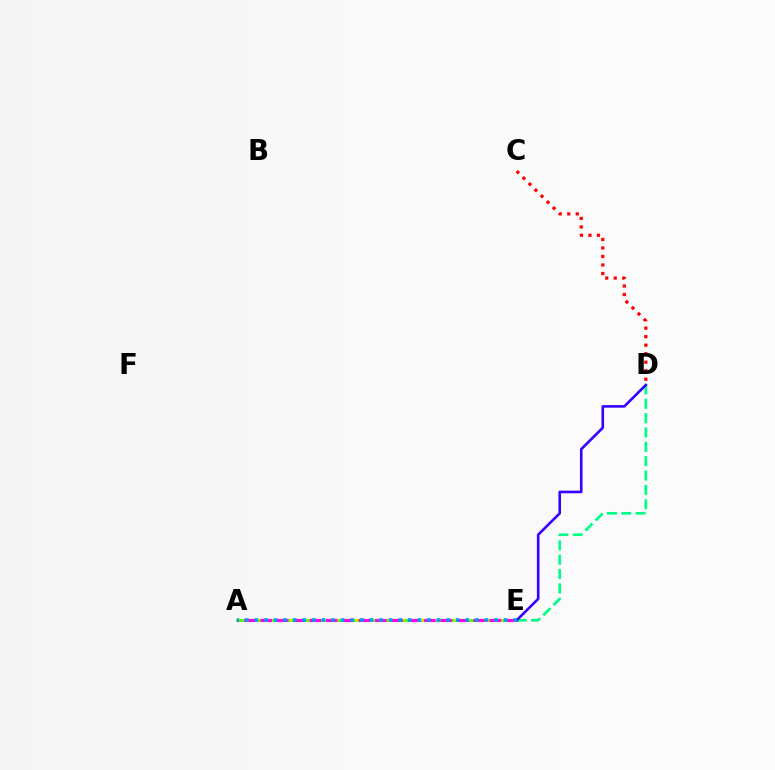{('A', 'E'): [{'color': '#4fff00', 'line_style': 'solid', 'thickness': 2.11}, {'color': '#ffd500', 'line_style': 'dotted', 'thickness': 1.79}, {'color': '#ff00ed', 'line_style': 'dashed', 'thickness': 2.22}, {'color': '#009eff', 'line_style': 'dotted', 'thickness': 2.6}], ('D', 'E'): [{'color': '#00ff86', 'line_style': 'dashed', 'thickness': 1.95}, {'color': '#3700ff', 'line_style': 'solid', 'thickness': 1.89}], ('C', 'D'): [{'color': '#ff0000', 'line_style': 'dotted', 'thickness': 2.31}]}